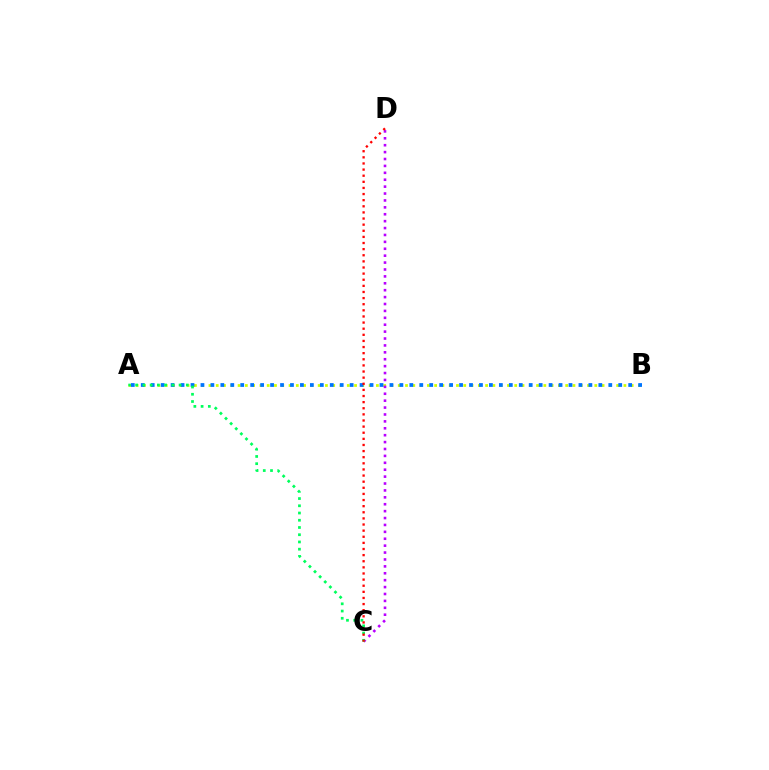{('A', 'B'): [{'color': '#d1ff00', 'line_style': 'dotted', 'thickness': 1.98}, {'color': '#0074ff', 'line_style': 'dotted', 'thickness': 2.7}], ('C', 'D'): [{'color': '#b900ff', 'line_style': 'dotted', 'thickness': 1.88}, {'color': '#ff0000', 'line_style': 'dotted', 'thickness': 1.66}], ('A', 'C'): [{'color': '#00ff5c', 'line_style': 'dotted', 'thickness': 1.97}]}